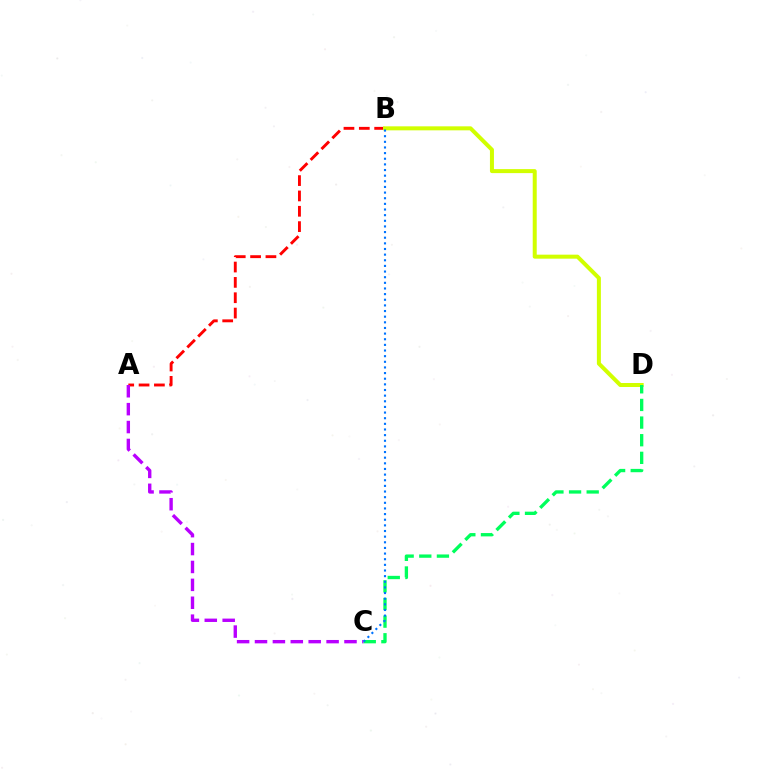{('A', 'B'): [{'color': '#ff0000', 'line_style': 'dashed', 'thickness': 2.08}], ('A', 'C'): [{'color': '#b900ff', 'line_style': 'dashed', 'thickness': 2.43}], ('B', 'D'): [{'color': '#d1ff00', 'line_style': 'solid', 'thickness': 2.88}], ('C', 'D'): [{'color': '#00ff5c', 'line_style': 'dashed', 'thickness': 2.4}], ('B', 'C'): [{'color': '#0074ff', 'line_style': 'dotted', 'thickness': 1.53}]}